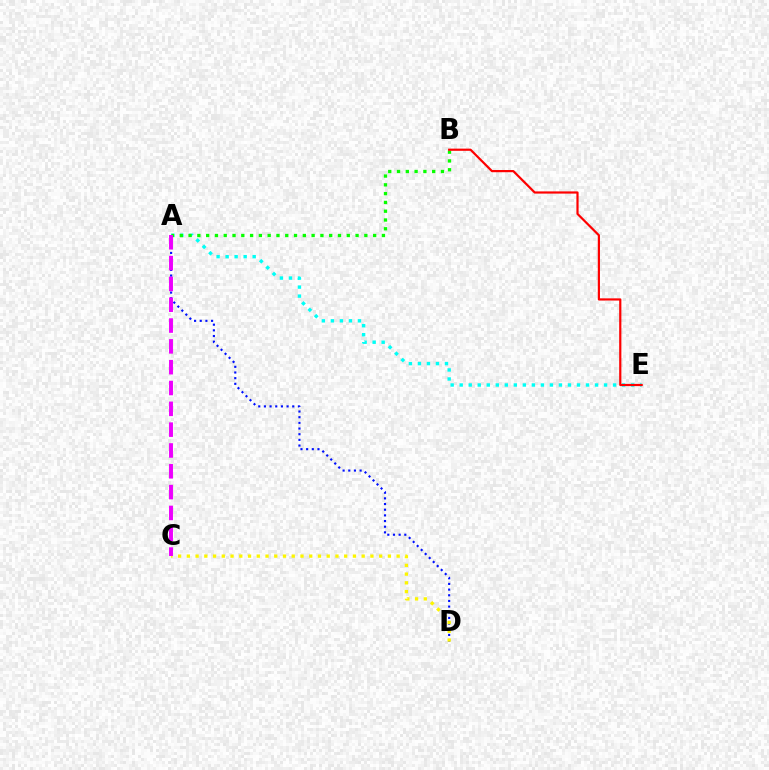{('A', 'D'): [{'color': '#0010ff', 'line_style': 'dotted', 'thickness': 1.54}], ('A', 'E'): [{'color': '#00fff6', 'line_style': 'dotted', 'thickness': 2.45}], ('C', 'D'): [{'color': '#fcf500', 'line_style': 'dotted', 'thickness': 2.38}], ('A', 'B'): [{'color': '#08ff00', 'line_style': 'dotted', 'thickness': 2.39}], ('B', 'E'): [{'color': '#ff0000', 'line_style': 'solid', 'thickness': 1.58}], ('A', 'C'): [{'color': '#ee00ff', 'line_style': 'dashed', 'thickness': 2.83}]}